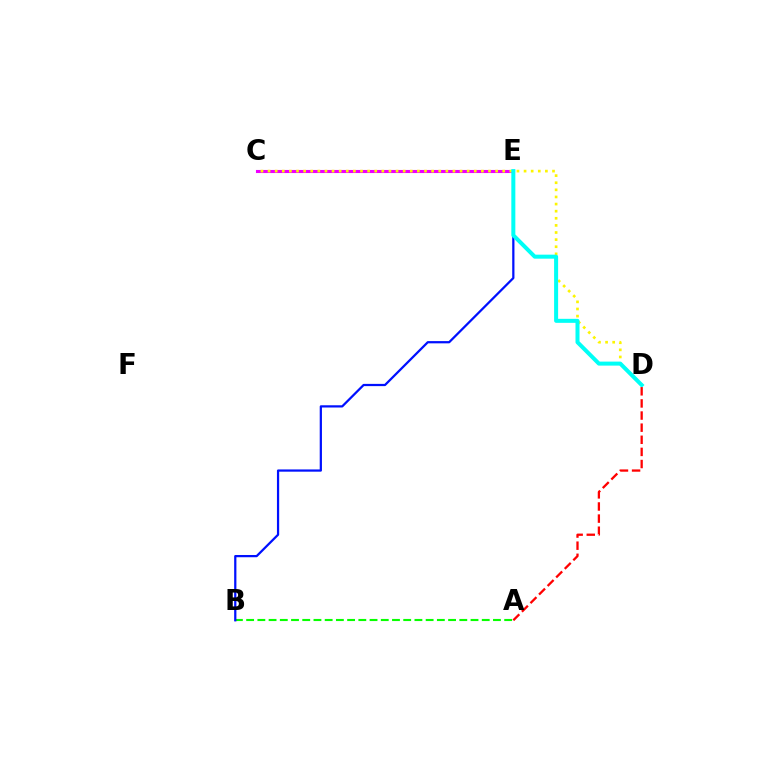{('A', 'B'): [{'color': '#08ff00', 'line_style': 'dashed', 'thickness': 1.52}], ('B', 'E'): [{'color': '#0010ff', 'line_style': 'solid', 'thickness': 1.61}], ('C', 'E'): [{'color': '#ee00ff', 'line_style': 'solid', 'thickness': 2.22}], ('C', 'D'): [{'color': '#fcf500', 'line_style': 'dotted', 'thickness': 1.93}], ('D', 'E'): [{'color': '#00fff6', 'line_style': 'solid', 'thickness': 2.89}], ('A', 'D'): [{'color': '#ff0000', 'line_style': 'dashed', 'thickness': 1.65}]}